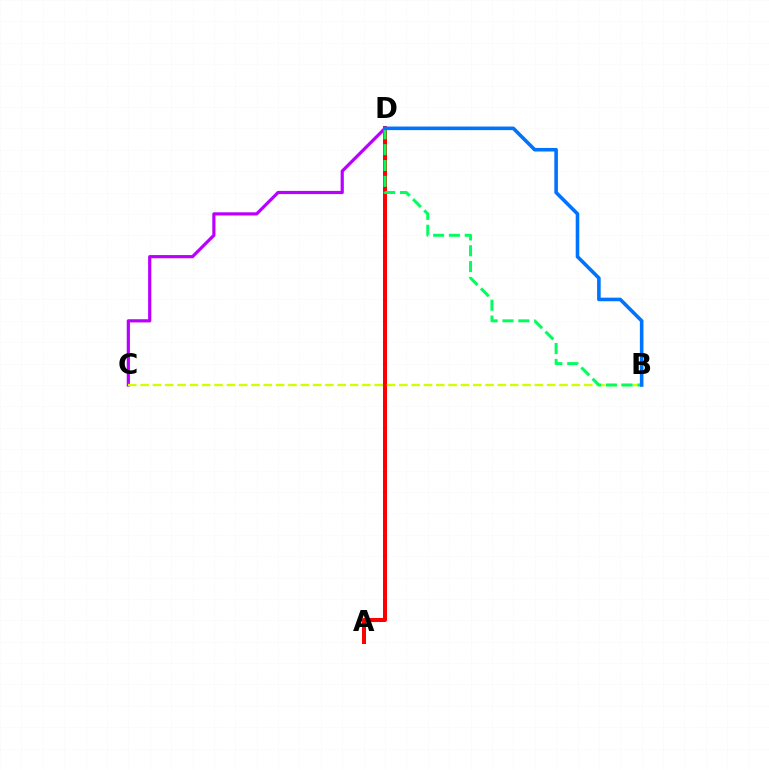{('A', 'D'): [{'color': '#ff0000', 'line_style': 'solid', 'thickness': 2.88}], ('C', 'D'): [{'color': '#b900ff', 'line_style': 'solid', 'thickness': 2.3}], ('B', 'C'): [{'color': '#d1ff00', 'line_style': 'dashed', 'thickness': 1.67}], ('B', 'D'): [{'color': '#00ff5c', 'line_style': 'dashed', 'thickness': 2.15}, {'color': '#0074ff', 'line_style': 'solid', 'thickness': 2.58}]}